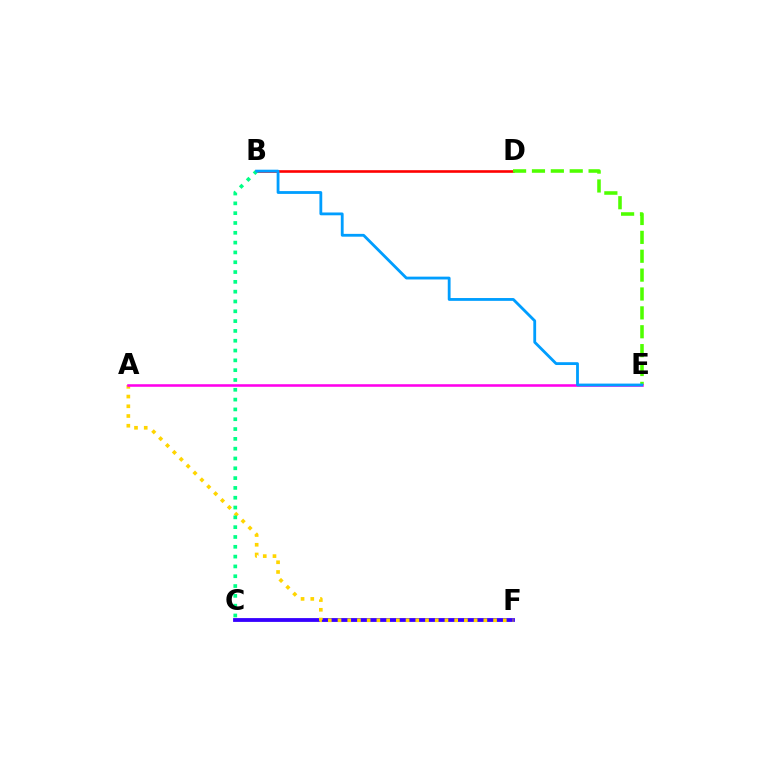{('B', 'D'): [{'color': '#ff0000', 'line_style': 'solid', 'thickness': 1.88}], ('C', 'F'): [{'color': '#3700ff', 'line_style': 'solid', 'thickness': 2.75}], ('A', 'F'): [{'color': '#ffd500', 'line_style': 'dotted', 'thickness': 2.64}], ('D', 'E'): [{'color': '#4fff00', 'line_style': 'dashed', 'thickness': 2.56}], ('A', 'E'): [{'color': '#ff00ed', 'line_style': 'solid', 'thickness': 1.84}], ('B', 'C'): [{'color': '#00ff86', 'line_style': 'dotted', 'thickness': 2.67}], ('B', 'E'): [{'color': '#009eff', 'line_style': 'solid', 'thickness': 2.03}]}